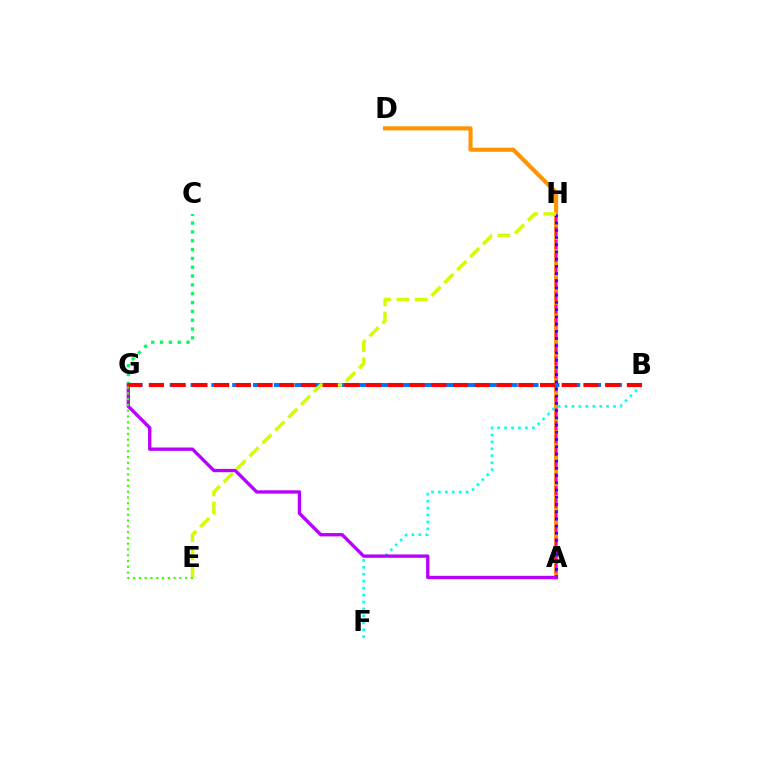{('A', 'D'): [{'color': '#ff9400', 'line_style': 'solid', 'thickness': 2.93}], ('A', 'H'): [{'color': '#ff00ac', 'line_style': 'dashed', 'thickness': 1.76}, {'color': '#2500ff', 'line_style': 'dotted', 'thickness': 1.96}], ('B', 'G'): [{'color': '#0074ff', 'line_style': 'dashed', 'thickness': 2.83}, {'color': '#ff0000', 'line_style': 'dashed', 'thickness': 2.95}], ('B', 'F'): [{'color': '#00fff6', 'line_style': 'dotted', 'thickness': 1.88}], ('C', 'G'): [{'color': '#00ff5c', 'line_style': 'dotted', 'thickness': 2.4}], ('A', 'G'): [{'color': '#b900ff', 'line_style': 'solid', 'thickness': 2.41}], ('E', 'H'): [{'color': '#d1ff00', 'line_style': 'dashed', 'thickness': 2.48}], ('E', 'G'): [{'color': '#3dff00', 'line_style': 'dotted', 'thickness': 1.57}]}